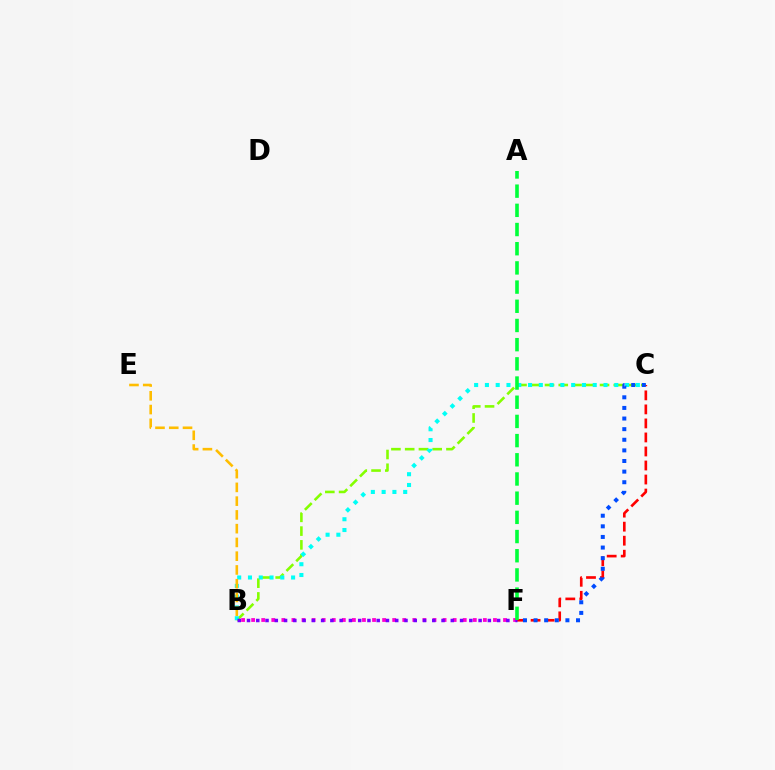{('B', 'C'): [{'color': '#84ff00', 'line_style': 'dashed', 'thickness': 1.87}, {'color': '#00fff6', 'line_style': 'dotted', 'thickness': 2.93}], ('C', 'F'): [{'color': '#ff0000', 'line_style': 'dashed', 'thickness': 1.91}, {'color': '#004bff', 'line_style': 'dotted', 'thickness': 2.88}], ('B', 'F'): [{'color': '#ff00cf', 'line_style': 'dotted', 'thickness': 2.74}, {'color': '#7200ff', 'line_style': 'dotted', 'thickness': 2.52}], ('B', 'E'): [{'color': '#ffbd00', 'line_style': 'dashed', 'thickness': 1.87}], ('A', 'F'): [{'color': '#00ff39', 'line_style': 'dashed', 'thickness': 2.61}]}